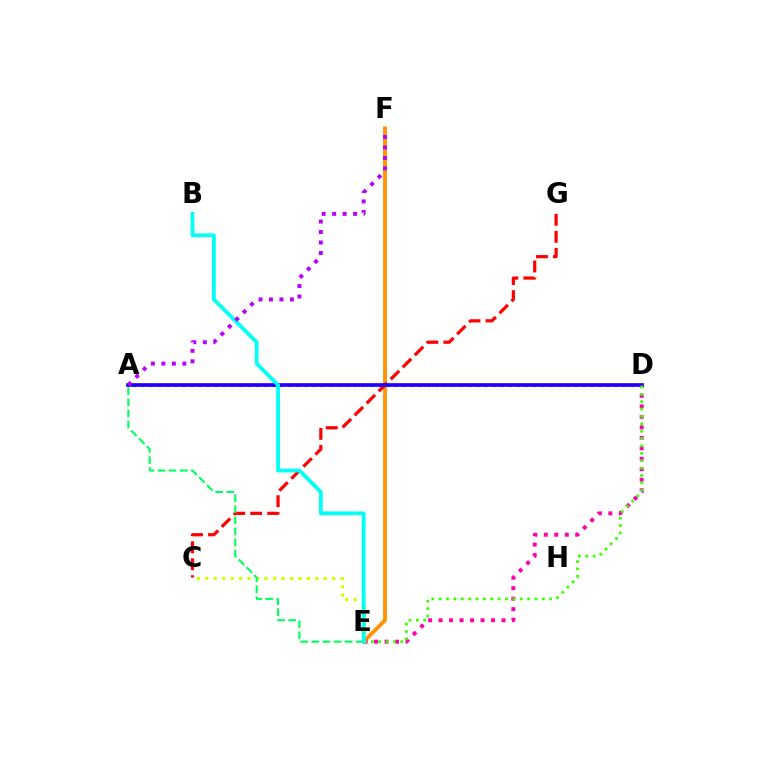{('E', 'F'): [{'color': '#ff9400', 'line_style': 'solid', 'thickness': 2.77}], ('A', 'D'): [{'color': '#0074ff', 'line_style': 'dotted', 'thickness': 2.22}, {'color': '#2500ff', 'line_style': 'solid', 'thickness': 2.65}], ('D', 'E'): [{'color': '#ff00ac', 'line_style': 'dotted', 'thickness': 2.85}, {'color': '#3dff00', 'line_style': 'dotted', 'thickness': 2.0}], ('C', 'G'): [{'color': '#ff0000', 'line_style': 'dashed', 'thickness': 2.31}], ('C', 'E'): [{'color': '#d1ff00', 'line_style': 'dotted', 'thickness': 2.3}], ('A', 'E'): [{'color': '#00ff5c', 'line_style': 'dashed', 'thickness': 1.51}], ('B', 'E'): [{'color': '#00fff6', 'line_style': 'solid', 'thickness': 2.72}], ('A', 'F'): [{'color': '#b900ff', 'line_style': 'dotted', 'thickness': 2.85}]}